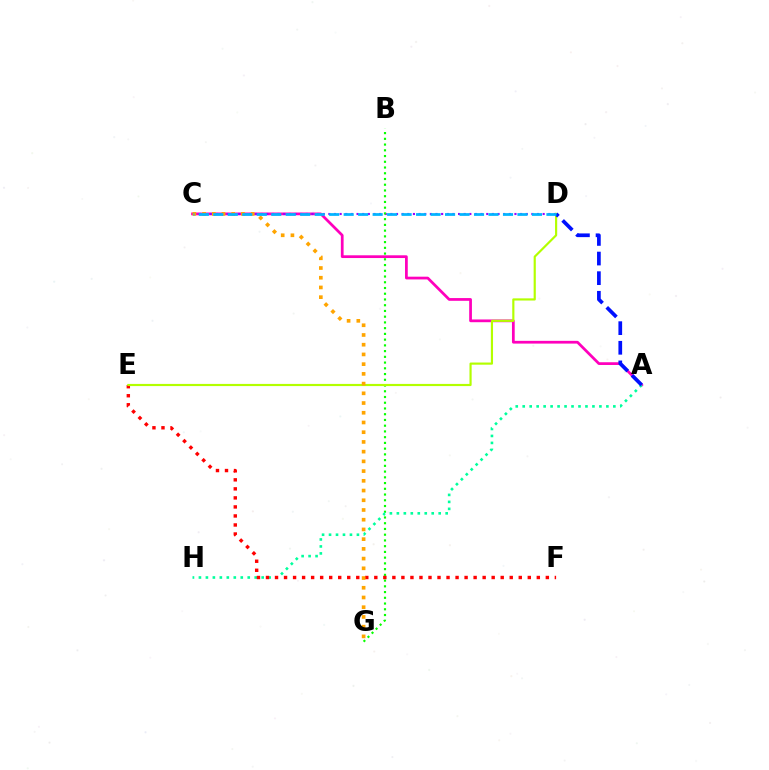{('A', 'C'): [{'color': '#ff00bd', 'line_style': 'solid', 'thickness': 1.98}], ('C', 'D'): [{'color': '#9b00ff', 'line_style': 'dotted', 'thickness': 1.53}, {'color': '#00b5ff', 'line_style': 'dashed', 'thickness': 1.97}], ('B', 'G'): [{'color': '#08ff00', 'line_style': 'dotted', 'thickness': 1.56}], ('A', 'H'): [{'color': '#00ff9d', 'line_style': 'dotted', 'thickness': 1.89}], ('E', 'F'): [{'color': '#ff0000', 'line_style': 'dotted', 'thickness': 2.45}], ('D', 'E'): [{'color': '#b3ff00', 'line_style': 'solid', 'thickness': 1.56}], ('C', 'G'): [{'color': '#ffa500', 'line_style': 'dotted', 'thickness': 2.64}], ('A', 'D'): [{'color': '#0010ff', 'line_style': 'dashed', 'thickness': 2.66}]}